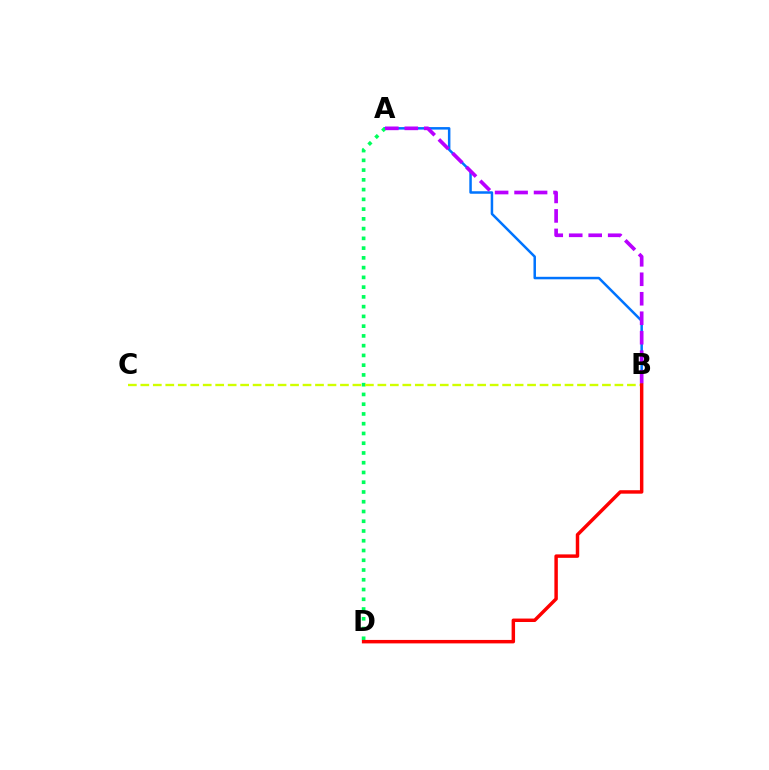{('A', 'B'): [{'color': '#0074ff', 'line_style': 'solid', 'thickness': 1.8}, {'color': '#b900ff', 'line_style': 'dashed', 'thickness': 2.65}], ('A', 'D'): [{'color': '#00ff5c', 'line_style': 'dotted', 'thickness': 2.65}], ('B', 'C'): [{'color': '#d1ff00', 'line_style': 'dashed', 'thickness': 1.69}], ('B', 'D'): [{'color': '#ff0000', 'line_style': 'solid', 'thickness': 2.49}]}